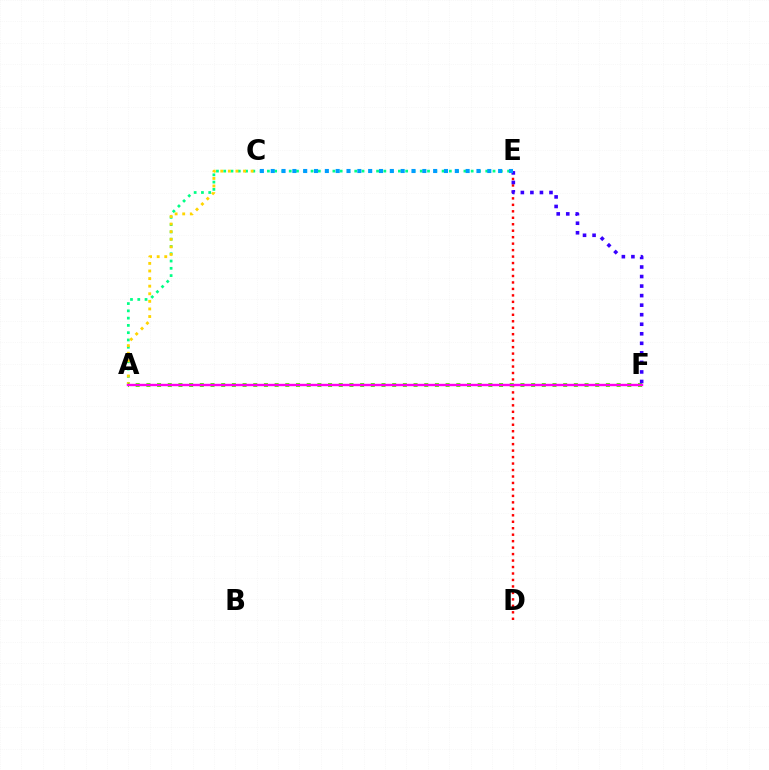{('A', 'E'): [{'color': '#00ff86', 'line_style': 'dotted', 'thickness': 1.98}], ('A', 'C'): [{'color': '#ffd500', 'line_style': 'dotted', 'thickness': 2.06}], ('D', 'E'): [{'color': '#ff0000', 'line_style': 'dotted', 'thickness': 1.76}], ('A', 'F'): [{'color': '#4fff00', 'line_style': 'dotted', 'thickness': 2.9}, {'color': '#ff00ed', 'line_style': 'solid', 'thickness': 1.72}], ('E', 'F'): [{'color': '#3700ff', 'line_style': 'dotted', 'thickness': 2.59}], ('C', 'E'): [{'color': '#009eff', 'line_style': 'dotted', 'thickness': 2.94}]}